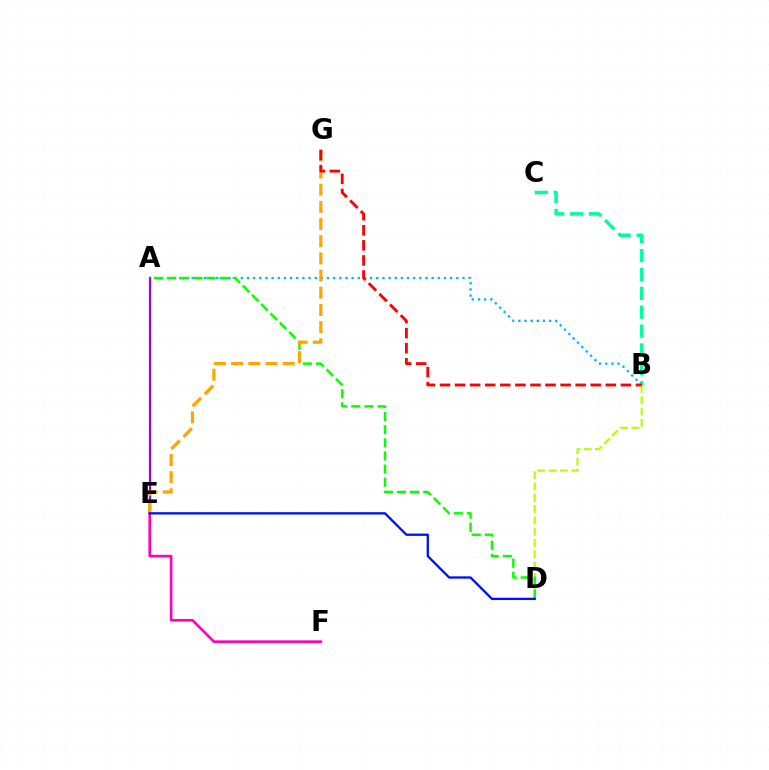{('B', 'D'): [{'color': '#b3ff00', 'line_style': 'dashed', 'thickness': 1.53}], ('A', 'B'): [{'color': '#00b5ff', 'line_style': 'dotted', 'thickness': 1.67}], ('B', 'C'): [{'color': '#00ff9d', 'line_style': 'dashed', 'thickness': 2.56}], ('A', 'E'): [{'color': '#9b00ff', 'line_style': 'solid', 'thickness': 1.58}], ('E', 'F'): [{'color': '#ff00bd', 'line_style': 'solid', 'thickness': 1.89}], ('A', 'D'): [{'color': '#08ff00', 'line_style': 'dashed', 'thickness': 1.78}], ('E', 'G'): [{'color': '#ffa500', 'line_style': 'dashed', 'thickness': 2.33}], ('D', 'E'): [{'color': '#0010ff', 'line_style': 'solid', 'thickness': 1.66}], ('B', 'G'): [{'color': '#ff0000', 'line_style': 'dashed', 'thickness': 2.05}]}